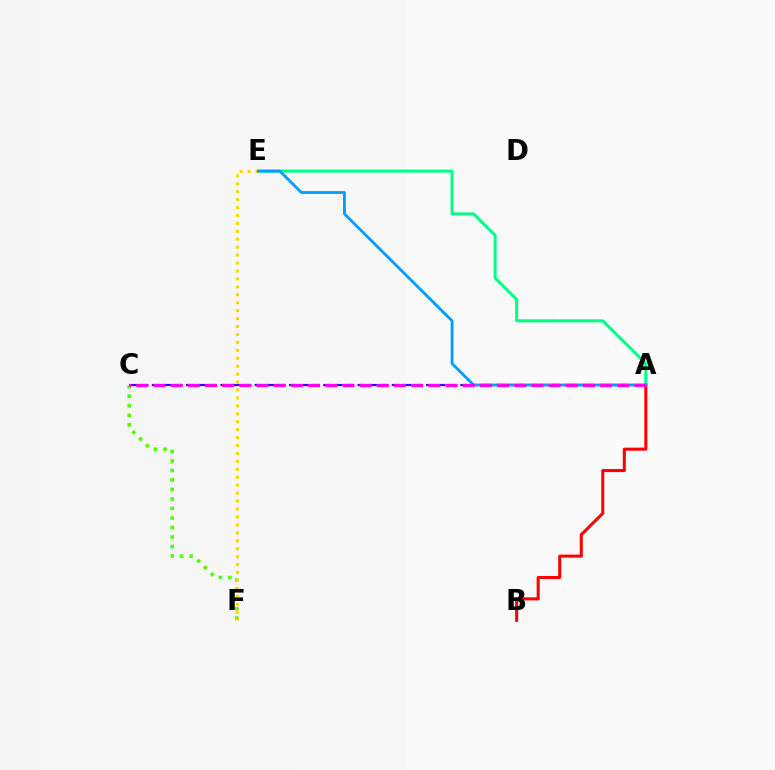{('A', 'B'): [{'color': '#ff0000', 'line_style': 'solid', 'thickness': 2.2}], ('A', 'C'): [{'color': '#3700ff', 'line_style': 'dashed', 'thickness': 1.55}, {'color': '#ff00ed', 'line_style': 'dashed', 'thickness': 2.33}], ('A', 'E'): [{'color': '#00ff86', 'line_style': 'solid', 'thickness': 2.18}, {'color': '#009eff', 'line_style': 'solid', 'thickness': 2.05}], ('C', 'F'): [{'color': '#4fff00', 'line_style': 'dotted', 'thickness': 2.58}], ('E', 'F'): [{'color': '#ffd500', 'line_style': 'dotted', 'thickness': 2.16}]}